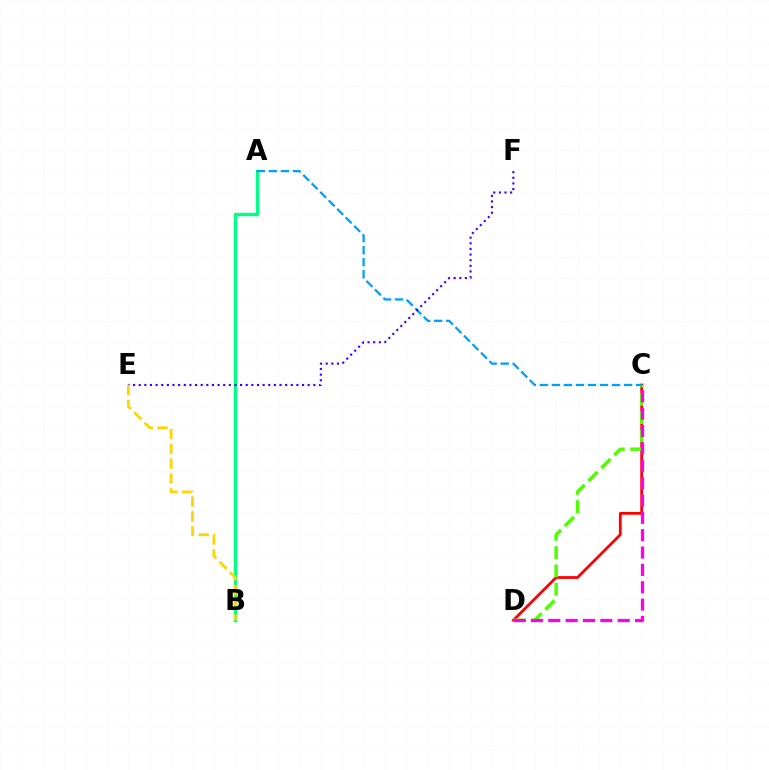{('A', 'B'): [{'color': '#00ff86', 'line_style': 'solid', 'thickness': 2.47}], ('C', 'D'): [{'color': '#ff0000', 'line_style': 'solid', 'thickness': 1.99}, {'color': '#4fff00', 'line_style': 'dashed', 'thickness': 2.49}, {'color': '#ff00ed', 'line_style': 'dashed', 'thickness': 2.36}], ('A', 'C'): [{'color': '#009eff', 'line_style': 'dashed', 'thickness': 1.63}], ('E', 'F'): [{'color': '#3700ff', 'line_style': 'dotted', 'thickness': 1.53}], ('B', 'E'): [{'color': '#ffd500', 'line_style': 'dashed', 'thickness': 2.01}]}